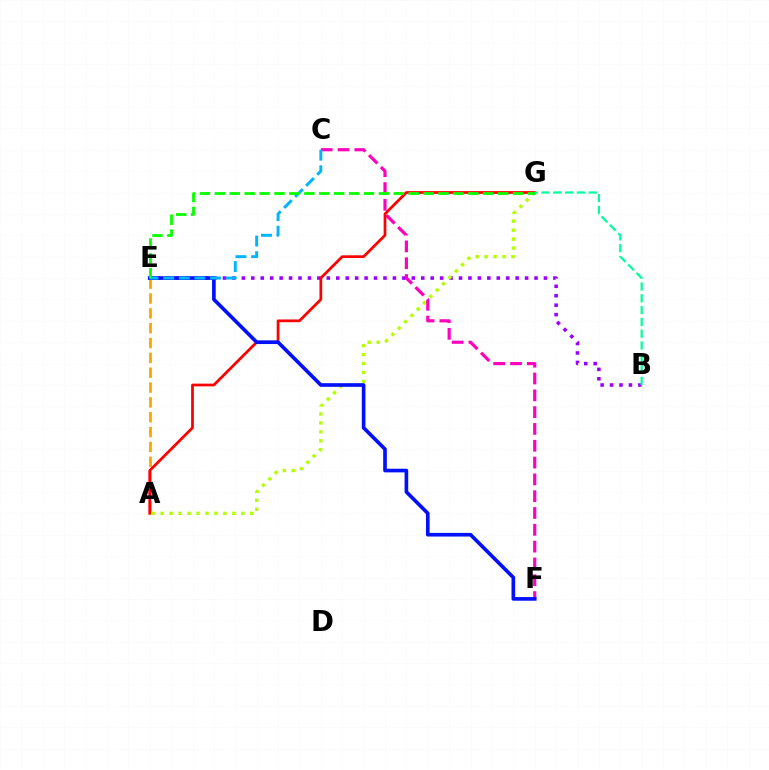{('B', 'E'): [{'color': '#9b00ff', 'line_style': 'dotted', 'thickness': 2.57}], ('A', 'E'): [{'color': '#ffa500', 'line_style': 'dashed', 'thickness': 2.02}], ('A', 'G'): [{'color': '#b3ff00', 'line_style': 'dotted', 'thickness': 2.43}, {'color': '#ff0000', 'line_style': 'solid', 'thickness': 1.97}], ('C', 'F'): [{'color': '#ff00bd', 'line_style': 'dashed', 'thickness': 2.28}], ('E', 'F'): [{'color': '#0010ff', 'line_style': 'solid', 'thickness': 2.63}], ('C', 'E'): [{'color': '#00b5ff', 'line_style': 'dashed', 'thickness': 2.12}], ('E', 'G'): [{'color': '#08ff00', 'line_style': 'dashed', 'thickness': 2.03}], ('B', 'G'): [{'color': '#00ff9d', 'line_style': 'dashed', 'thickness': 1.6}]}